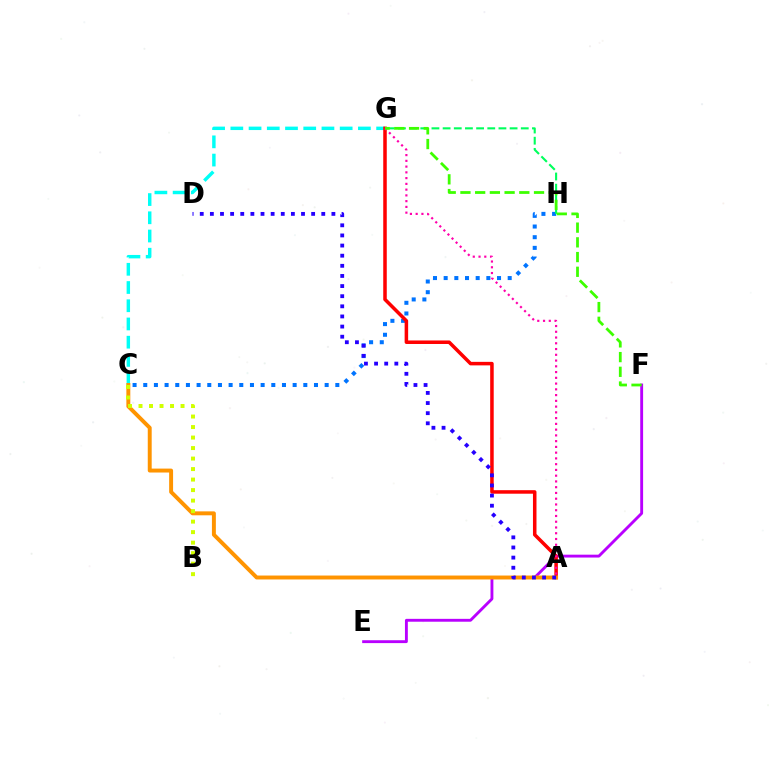{('C', 'H'): [{'color': '#0074ff', 'line_style': 'dotted', 'thickness': 2.9}], ('C', 'G'): [{'color': '#00fff6', 'line_style': 'dashed', 'thickness': 2.48}], ('E', 'F'): [{'color': '#b900ff', 'line_style': 'solid', 'thickness': 2.07}], ('G', 'H'): [{'color': '#00ff5c', 'line_style': 'dashed', 'thickness': 1.52}], ('A', 'G'): [{'color': '#ff0000', 'line_style': 'solid', 'thickness': 2.54}, {'color': '#ff00ac', 'line_style': 'dotted', 'thickness': 1.56}], ('A', 'C'): [{'color': '#ff9400', 'line_style': 'solid', 'thickness': 2.83}], ('B', 'C'): [{'color': '#d1ff00', 'line_style': 'dotted', 'thickness': 2.85}], ('F', 'G'): [{'color': '#3dff00', 'line_style': 'dashed', 'thickness': 2.0}], ('A', 'D'): [{'color': '#2500ff', 'line_style': 'dotted', 'thickness': 2.75}]}